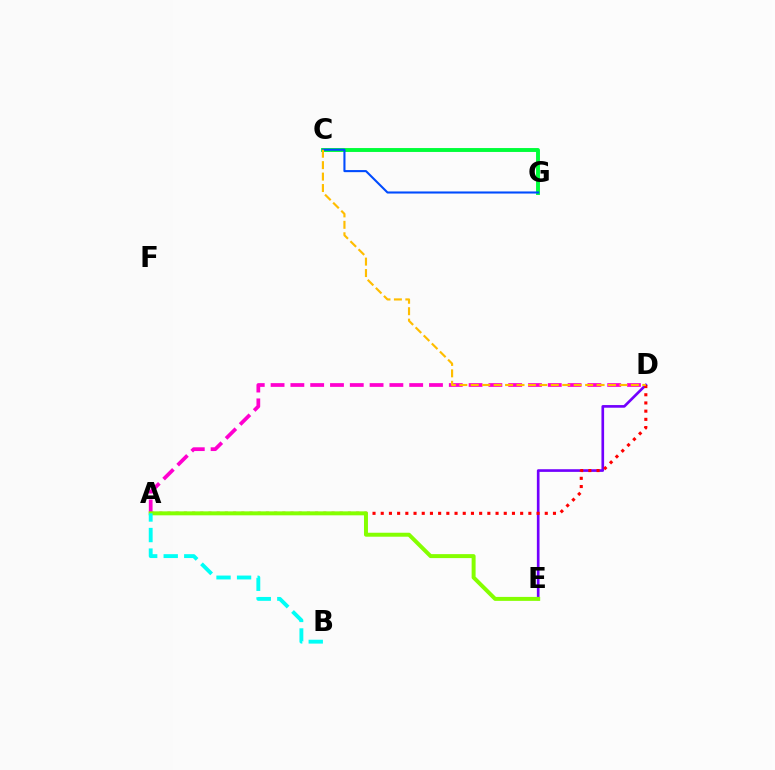{('D', 'E'): [{'color': '#7200ff', 'line_style': 'solid', 'thickness': 1.91}], ('A', 'D'): [{'color': '#ff0000', 'line_style': 'dotted', 'thickness': 2.23}, {'color': '#ff00cf', 'line_style': 'dashed', 'thickness': 2.69}], ('C', 'G'): [{'color': '#00ff39', 'line_style': 'solid', 'thickness': 2.81}, {'color': '#004bff', 'line_style': 'solid', 'thickness': 1.51}], ('A', 'E'): [{'color': '#84ff00', 'line_style': 'solid', 'thickness': 2.86}], ('A', 'B'): [{'color': '#00fff6', 'line_style': 'dashed', 'thickness': 2.79}], ('C', 'D'): [{'color': '#ffbd00', 'line_style': 'dashed', 'thickness': 1.55}]}